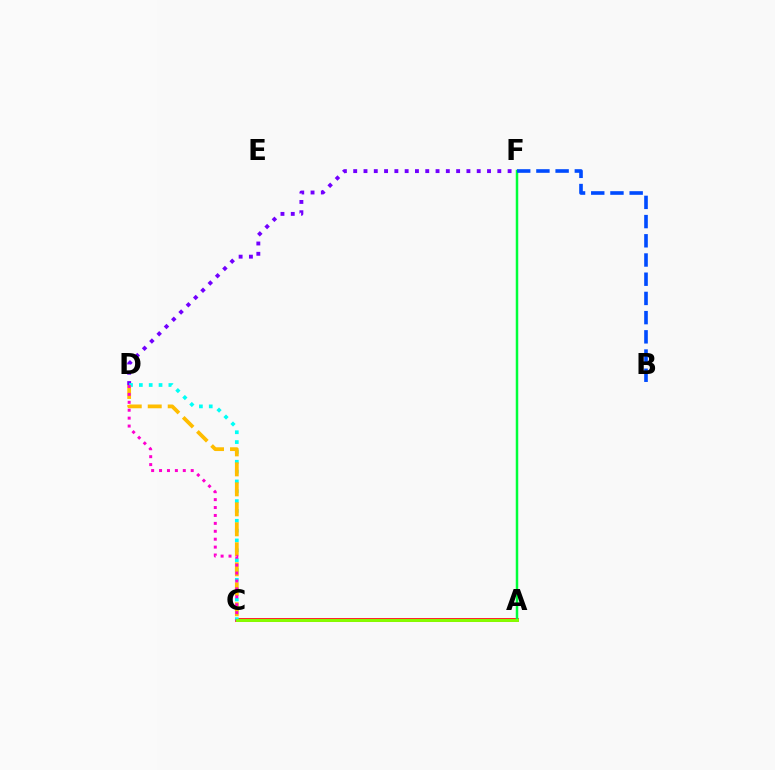{('A', 'C'): [{'color': '#ff0000', 'line_style': 'solid', 'thickness': 2.64}, {'color': '#84ff00', 'line_style': 'solid', 'thickness': 2.11}], ('D', 'F'): [{'color': '#7200ff', 'line_style': 'dotted', 'thickness': 2.8}], ('C', 'D'): [{'color': '#00fff6', 'line_style': 'dotted', 'thickness': 2.67}, {'color': '#ffbd00', 'line_style': 'dashed', 'thickness': 2.71}, {'color': '#ff00cf', 'line_style': 'dotted', 'thickness': 2.15}], ('A', 'F'): [{'color': '#00ff39', 'line_style': 'solid', 'thickness': 1.79}], ('B', 'F'): [{'color': '#004bff', 'line_style': 'dashed', 'thickness': 2.61}]}